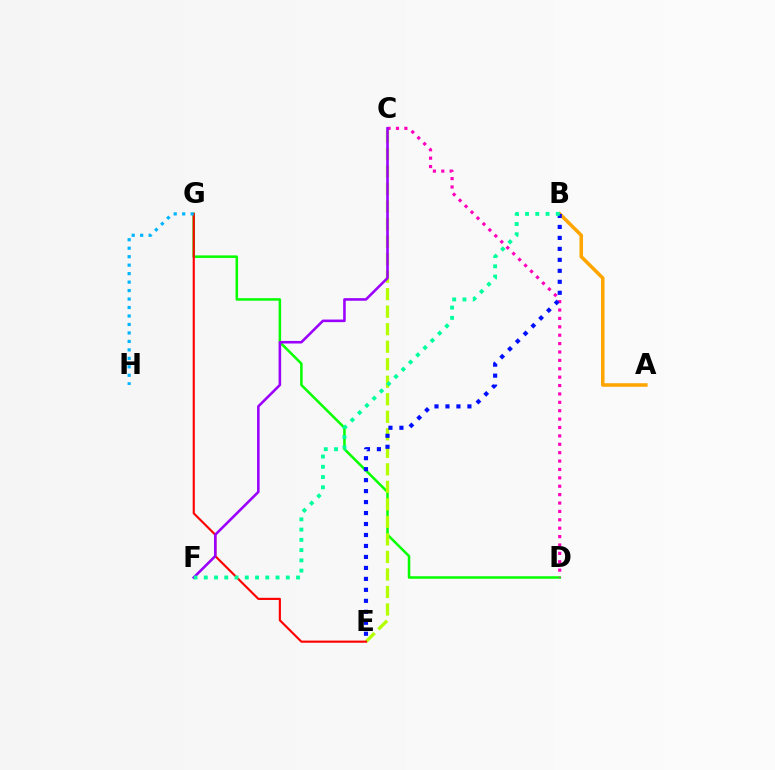{('D', 'G'): [{'color': '#08ff00', 'line_style': 'solid', 'thickness': 1.82}], ('C', 'D'): [{'color': '#ff00bd', 'line_style': 'dotted', 'thickness': 2.28}], ('C', 'E'): [{'color': '#b3ff00', 'line_style': 'dashed', 'thickness': 2.38}], ('E', 'G'): [{'color': '#ff0000', 'line_style': 'solid', 'thickness': 1.54}], ('G', 'H'): [{'color': '#00b5ff', 'line_style': 'dotted', 'thickness': 2.3}], ('A', 'B'): [{'color': '#ffa500', 'line_style': 'solid', 'thickness': 2.54}], ('B', 'E'): [{'color': '#0010ff', 'line_style': 'dotted', 'thickness': 2.98}], ('C', 'F'): [{'color': '#9b00ff', 'line_style': 'solid', 'thickness': 1.85}], ('B', 'F'): [{'color': '#00ff9d', 'line_style': 'dotted', 'thickness': 2.79}]}